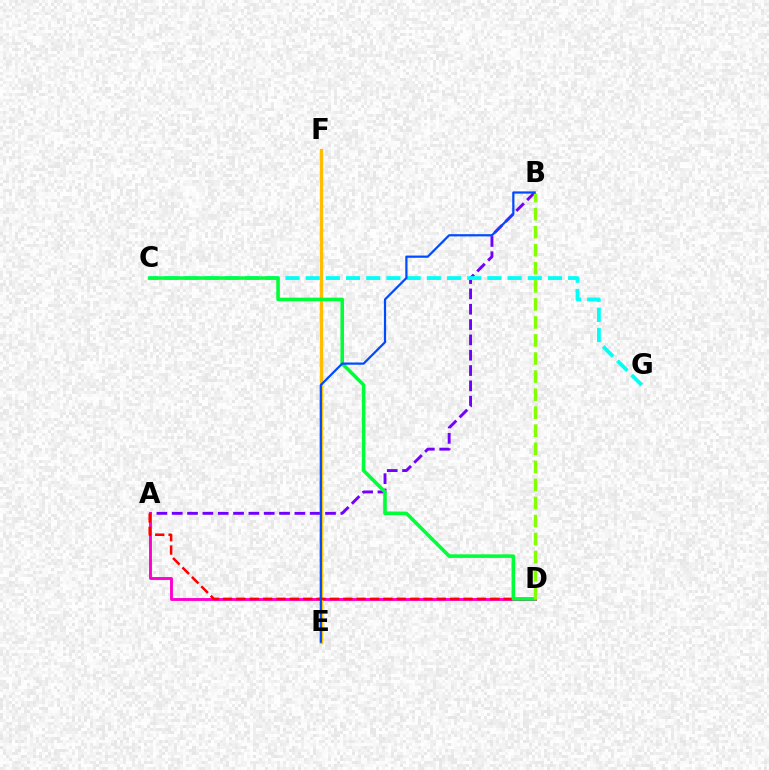{('A', 'B'): [{'color': '#7200ff', 'line_style': 'dashed', 'thickness': 2.08}], ('A', 'D'): [{'color': '#ff00cf', 'line_style': 'solid', 'thickness': 2.09}, {'color': '#ff0000', 'line_style': 'dashed', 'thickness': 1.82}], ('E', 'F'): [{'color': '#ffbd00', 'line_style': 'solid', 'thickness': 2.37}], ('C', 'G'): [{'color': '#00fff6', 'line_style': 'dashed', 'thickness': 2.74}], ('C', 'D'): [{'color': '#00ff39', 'line_style': 'solid', 'thickness': 2.57}], ('B', 'D'): [{'color': '#84ff00', 'line_style': 'dashed', 'thickness': 2.45}], ('B', 'E'): [{'color': '#004bff', 'line_style': 'solid', 'thickness': 1.6}]}